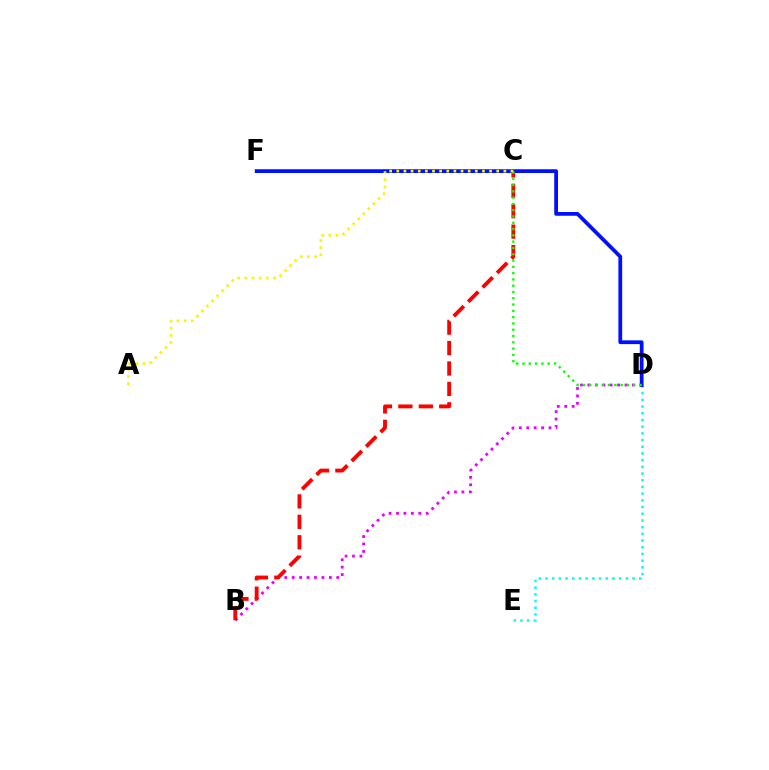{('D', 'E'): [{'color': '#00fff6', 'line_style': 'dotted', 'thickness': 1.82}], ('B', 'D'): [{'color': '#ee00ff', 'line_style': 'dotted', 'thickness': 2.02}], ('B', 'C'): [{'color': '#ff0000', 'line_style': 'dashed', 'thickness': 2.77}], ('D', 'F'): [{'color': '#0010ff', 'line_style': 'solid', 'thickness': 2.71}], ('C', 'D'): [{'color': '#08ff00', 'line_style': 'dotted', 'thickness': 1.71}], ('A', 'C'): [{'color': '#fcf500', 'line_style': 'dotted', 'thickness': 1.94}]}